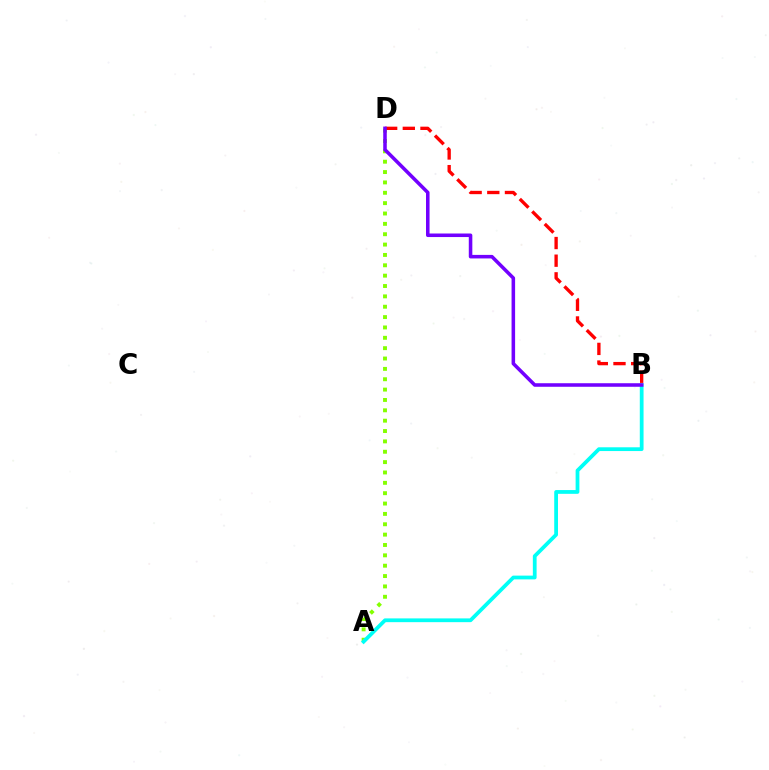{('A', 'D'): [{'color': '#84ff00', 'line_style': 'dotted', 'thickness': 2.81}], ('A', 'B'): [{'color': '#00fff6', 'line_style': 'solid', 'thickness': 2.71}], ('B', 'D'): [{'color': '#ff0000', 'line_style': 'dashed', 'thickness': 2.4}, {'color': '#7200ff', 'line_style': 'solid', 'thickness': 2.55}]}